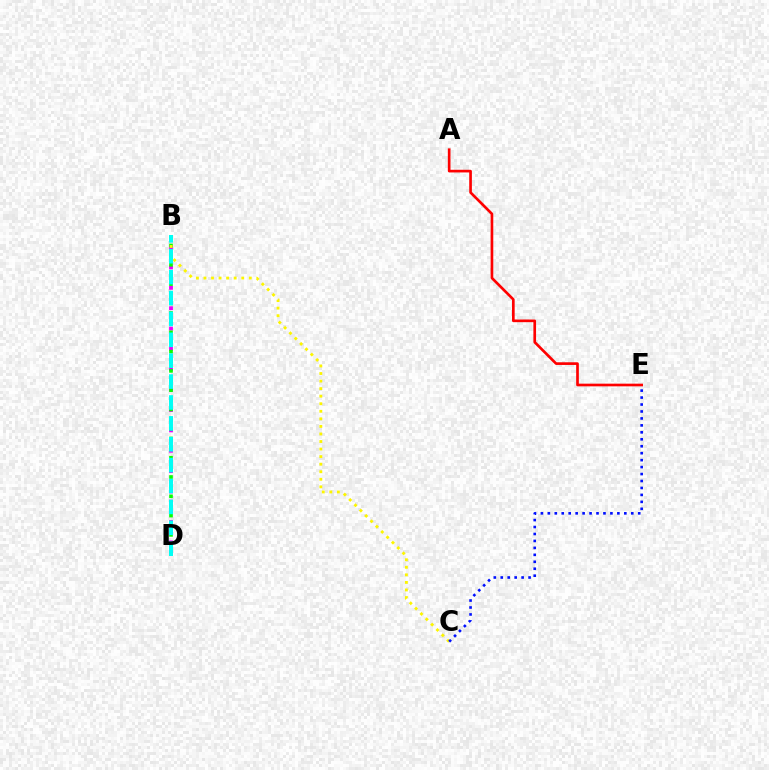{('B', 'D'): [{'color': '#ee00ff', 'line_style': 'dotted', 'thickness': 2.77}, {'color': '#08ff00', 'line_style': 'dotted', 'thickness': 2.62}, {'color': '#00fff6', 'line_style': 'dashed', 'thickness': 2.84}], ('A', 'E'): [{'color': '#ff0000', 'line_style': 'solid', 'thickness': 1.92}], ('B', 'C'): [{'color': '#fcf500', 'line_style': 'dotted', 'thickness': 2.05}], ('C', 'E'): [{'color': '#0010ff', 'line_style': 'dotted', 'thickness': 1.89}]}